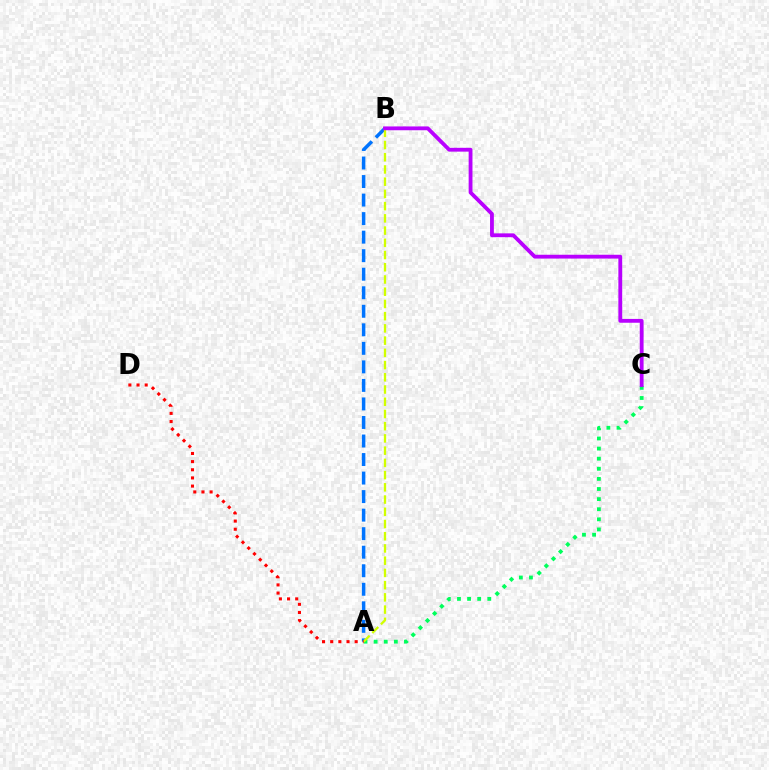{('A', 'B'): [{'color': '#0074ff', 'line_style': 'dashed', 'thickness': 2.52}, {'color': '#d1ff00', 'line_style': 'dashed', 'thickness': 1.66}], ('A', 'C'): [{'color': '#00ff5c', 'line_style': 'dotted', 'thickness': 2.75}], ('A', 'D'): [{'color': '#ff0000', 'line_style': 'dotted', 'thickness': 2.22}], ('B', 'C'): [{'color': '#b900ff', 'line_style': 'solid', 'thickness': 2.75}]}